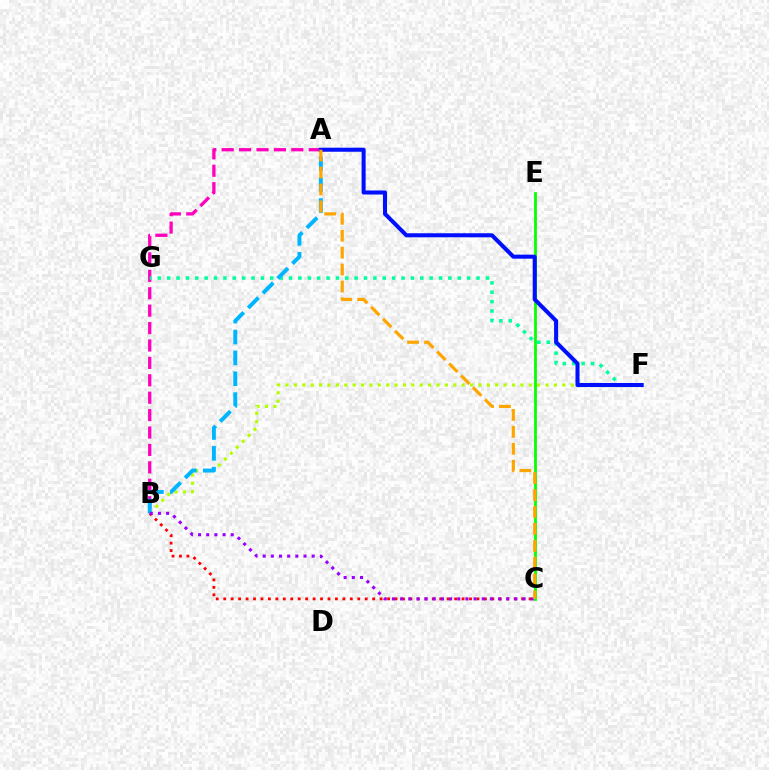{('A', 'B'): [{'color': '#ff00bd', 'line_style': 'dashed', 'thickness': 2.37}, {'color': '#00b5ff', 'line_style': 'dashed', 'thickness': 2.83}], ('C', 'E'): [{'color': '#08ff00', 'line_style': 'solid', 'thickness': 2.01}], ('F', 'G'): [{'color': '#00ff9d', 'line_style': 'dotted', 'thickness': 2.55}], ('B', 'F'): [{'color': '#b3ff00', 'line_style': 'dotted', 'thickness': 2.28}], ('B', 'C'): [{'color': '#ff0000', 'line_style': 'dotted', 'thickness': 2.02}, {'color': '#9b00ff', 'line_style': 'dotted', 'thickness': 2.22}], ('A', 'F'): [{'color': '#0010ff', 'line_style': 'solid', 'thickness': 2.91}], ('A', 'C'): [{'color': '#ffa500', 'line_style': 'dashed', 'thickness': 2.3}]}